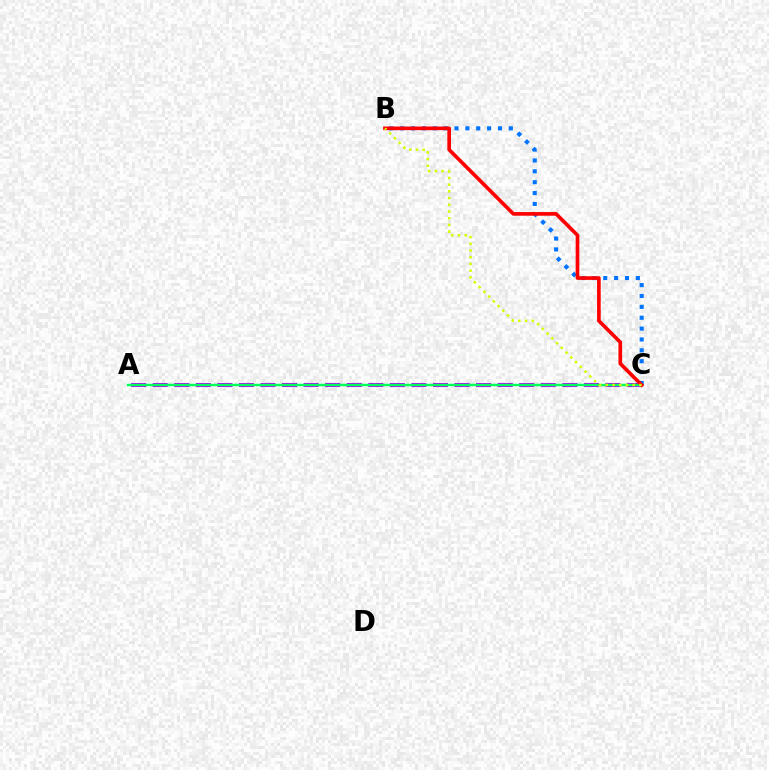{('A', 'C'): [{'color': '#b900ff', 'line_style': 'dashed', 'thickness': 2.93}, {'color': '#00ff5c', 'line_style': 'solid', 'thickness': 1.77}], ('B', 'C'): [{'color': '#0074ff', 'line_style': 'dotted', 'thickness': 2.95}, {'color': '#ff0000', 'line_style': 'solid', 'thickness': 2.63}, {'color': '#d1ff00', 'line_style': 'dotted', 'thickness': 1.82}]}